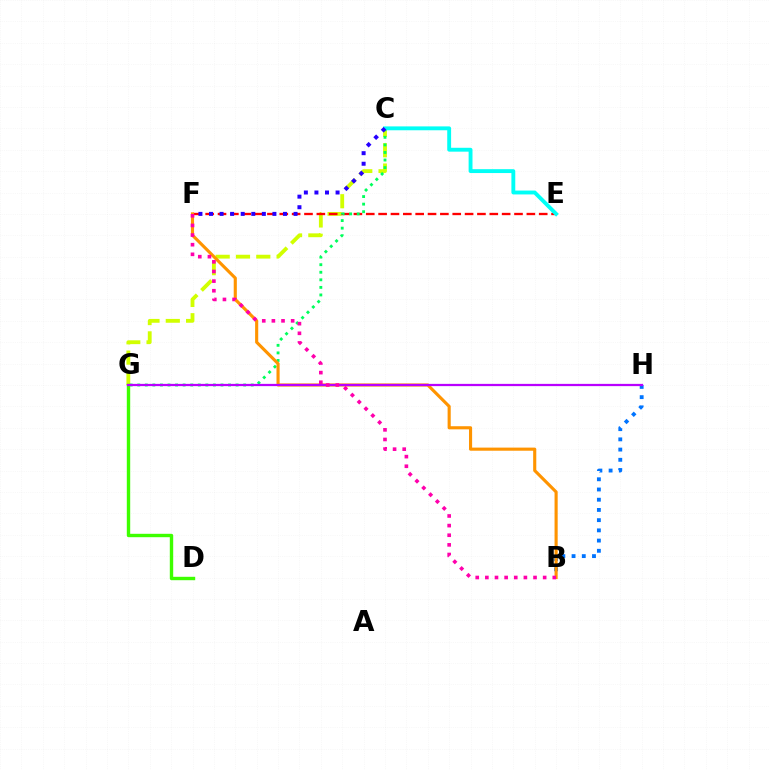{('C', 'G'): [{'color': '#d1ff00', 'line_style': 'dashed', 'thickness': 2.76}, {'color': '#00ff5c', 'line_style': 'dotted', 'thickness': 2.06}], ('E', 'F'): [{'color': '#ff0000', 'line_style': 'dashed', 'thickness': 1.68}], ('B', 'H'): [{'color': '#0074ff', 'line_style': 'dotted', 'thickness': 2.78}], ('B', 'F'): [{'color': '#ff9400', 'line_style': 'solid', 'thickness': 2.25}, {'color': '#ff00ac', 'line_style': 'dotted', 'thickness': 2.62}], ('D', 'G'): [{'color': '#3dff00', 'line_style': 'solid', 'thickness': 2.45}], ('G', 'H'): [{'color': '#b900ff', 'line_style': 'solid', 'thickness': 1.62}], ('C', 'E'): [{'color': '#00fff6', 'line_style': 'solid', 'thickness': 2.79}], ('C', 'F'): [{'color': '#2500ff', 'line_style': 'dotted', 'thickness': 2.87}]}